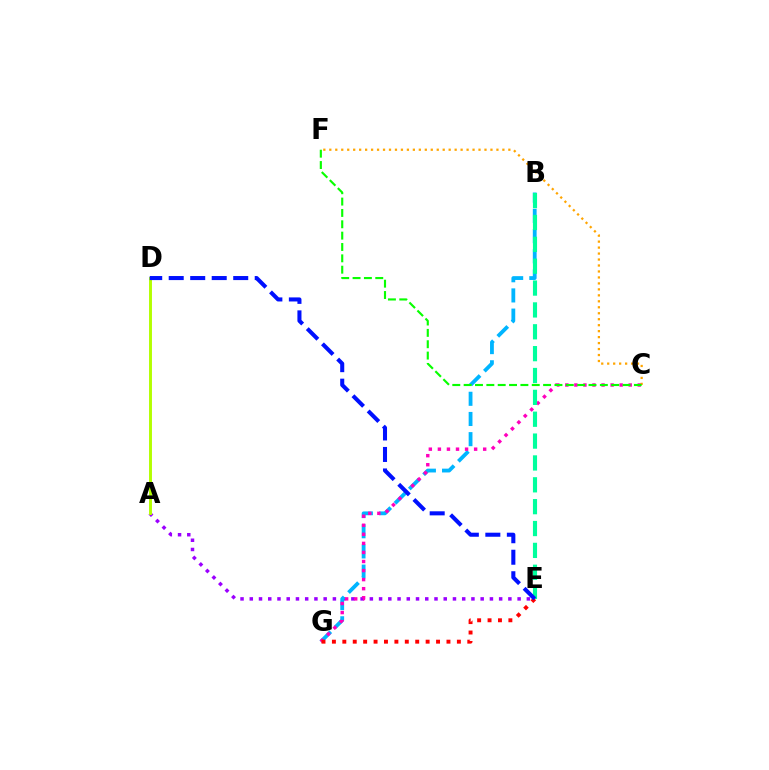{('A', 'E'): [{'color': '#9b00ff', 'line_style': 'dotted', 'thickness': 2.51}], ('B', 'G'): [{'color': '#00b5ff', 'line_style': 'dashed', 'thickness': 2.74}], ('C', 'G'): [{'color': '#ff00bd', 'line_style': 'dotted', 'thickness': 2.46}], ('A', 'D'): [{'color': '#b3ff00', 'line_style': 'solid', 'thickness': 2.11}], ('B', 'E'): [{'color': '#00ff9d', 'line_style': 'dashed', 'thickness': 2.97}], ('C', 'F'): [{'color': '#ffa500', 'line_style': 'dotted', 'thickness': 1.62}, {'color': '#08ff00', 'line_style': 'dashed', 'thickness': 1.54}], ('E', 'G'): [{'color': '#ff0000', 'line_style': 'dotted', 'thickness': 2.83}], ('D', 'E'): [{'color': '#0010ff', 'line_style': 'dashed', 'thickness': 2.92}]}